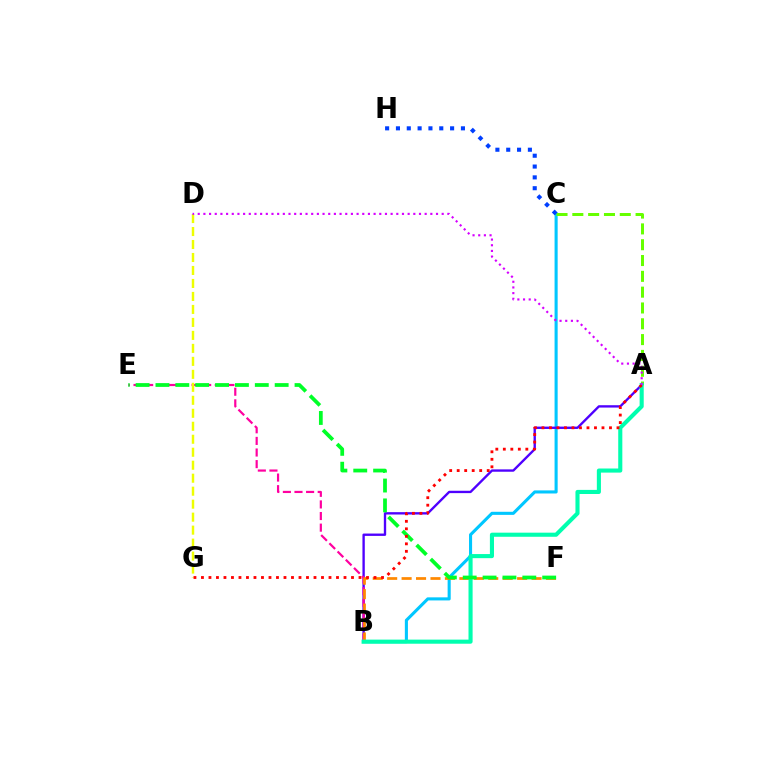{('B', 'C'): [{'color': '#00c7ff', 'line_style': 'solid', 'thickness': 2.22}], ('A', 'B'): [{'color': '#4f00ff', 'line_style': 'solid', 'thickness': 1.7}, {'color': '#00ffaf', 'line_style': 'solid', 'thickness': 2.95}], ('A', 'C'): [{'color': '#66ff00', 'line_style': 'dashed', 'thickness': 2.15}], ('B', 'E'): [{'color': '#ff00a0', 'line_style': 'dashed', 'thickness': 1.58}], ('B', 'F'): [{'color': '#ff8800', 'line_style': 'dashed', 'thickness': 1.96}], ('D', 'G'): [{'color': '#eeff00', 'line_style': 'dashed', 'thickness': 1.76}], ('E', 'F'): [{'color': '#00ff27', 'line_style': 'dashed', 'thickness': 2.7}], ('C', 'H'): [{'color': '#003fff', 'line_style': 'dotted', 'thickness': 2.94}], ('A', 'G'): [{'color': '#ff0000', 'line_style': 'dotted', 'thickness': 2.04}], ('A', 'D'): [{'color': '#d600ff', 'line_style': 'dotted', 'thickness': 1.54}]}